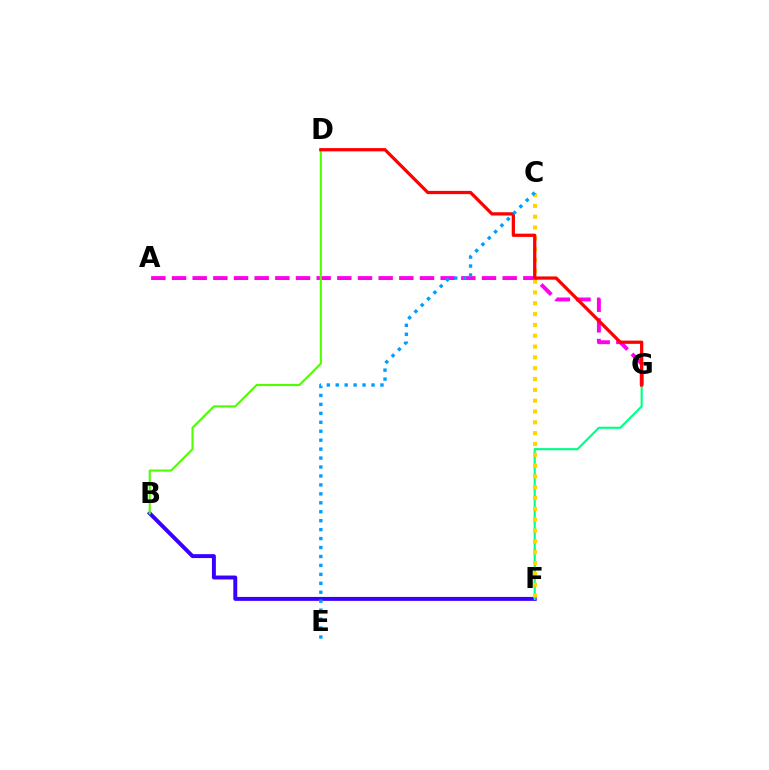{('B', 'F'): [{'color': '#3700ff', 'line_style': 'solid', 'thickness': 2.83}], ('A', 'G'): [{'color': '#ff00ed', 'line_style': 'dashed', 'thickness': 2.81}], ('F', 'G'): [{'color': '#00ff86', 'line_style': 'solid', 'thickness': 1.54}], ('C', 'F'): [{'color': '#ffd500', 'line_style': 'dotted', 'thickness': 2.94}], ('B', 'D'): [{'color': '#4fff00', 'line_style': 'solid', 'thickness': 1.52}], ('D', 'G'): [{'color': '#ff0000', 'line_style': 'solid', 'thickness': 2.34}], ('C', 'E'): [{'color': '#009eff', 'line_style': 'dotted', 'thickness': 2.43}]}